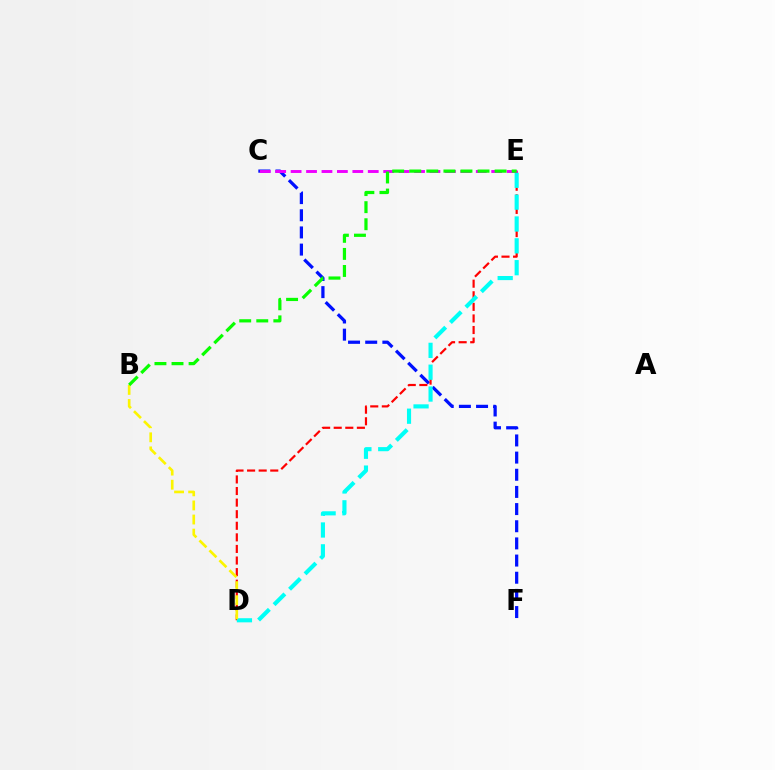{('C', 'F'): [{'color': '#0010ff', 'line_style': 'dashed', 'thickness': 2.33}], ('D', 'E'): [{'color': '#ff0000', 'line_style': 'dashed', 'thickness': 1.57}, {'color': '#00fff6', 'line_style': 'dashed', 'thickness': 2.97}], ('B', 'D'): [{'color': '#fcf500', 'line_style': 'dashed', 'thickness': 1.91}], ('C', 'E'): [{'color': '#ee00ff', 'line_style': 'dashed', 'thickness': 2.1}], ('B', 'E'): [{'color': '#08ff00', 'line_style': 'dashed', 'thickness': 2.32}]}